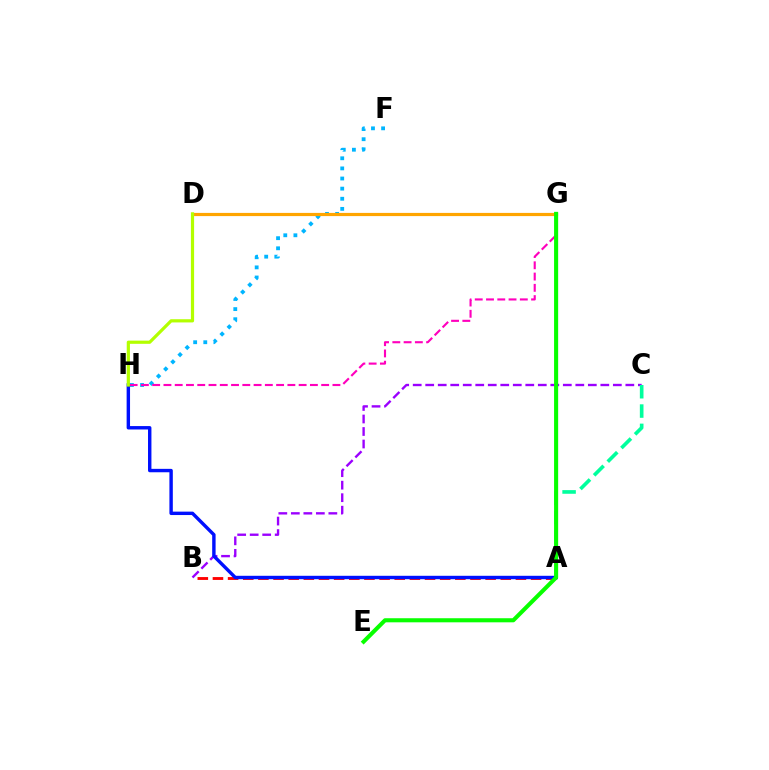{('A', 'B'): [{'color': '#ff0000', 'line_style': 'dashed', 'thickness': 2.06}], ('B', 'C'): [{'color': '#9b00ff', 'line_style': 'dashed', 'thickness': 1.7}], ('F', 'H'): [{'color': '#00b5ff', 'line_style': 'dotted', 'thickness': 2.75}], ('G', 'H'): [{'color': '#ff00bd', 'line_style': 'dashed', 'thickness': 1.53}], ('A', 'C'): [{'color': '#00ff9d', 'line_style': 'dashed', 'thickness': 2.62}], ('D', 'G'): [{'color': '#ffa500', 'line_style': 'solid', 'thickness': 2.29}], ('A', 'H'): [{'color': '#0010ff', 'line_style': 'solid', 'thickness': 2.46}], ('E', 'G'): [{'color': '#08ff00', 'line_style': 'solid', 'thickness': 2.94}], ('D', 'H'): [{'color': '#b3ff00', 'line_style': 'solid', 'thickness': 2.31}]}